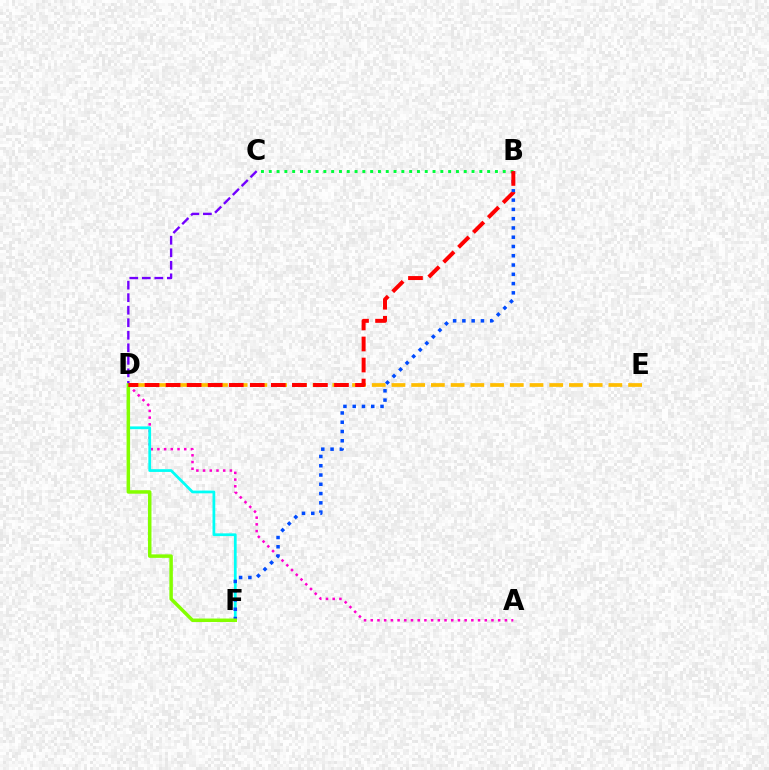{('A', 'D'): [{'color': '#ff00cf', 'line_style': 'dotted', 'thickness': 1.82}], ('C', 'D'): [{'color': '#7200ff', 'line_style': 'dashed', 'thickness': 1.7}], ('D', 'E'): [{'color': '#ffbd00', 'line_style': 'dashed', 'thickness': 2.68}], ('D', 'F'): [{'color': '#00fff6', 'line_style': 'solid', 'thickness': 1.98}, {'color': '#84ff00', 'line_style': 'solid', 'thickness': 2.51}], ('B', 'F'): [{'color': '#004bff', 'line_style': 'dotted', 'thickness': 2.52}], ('B', 'C'): [{'color': '#00ff39', 'line_style': 'dotted', 'thickness': 2.12}], ('B', 'D'): [{'color': '#ff0000', 'line_style': 'dashed', 'thickness': 2.86}]}